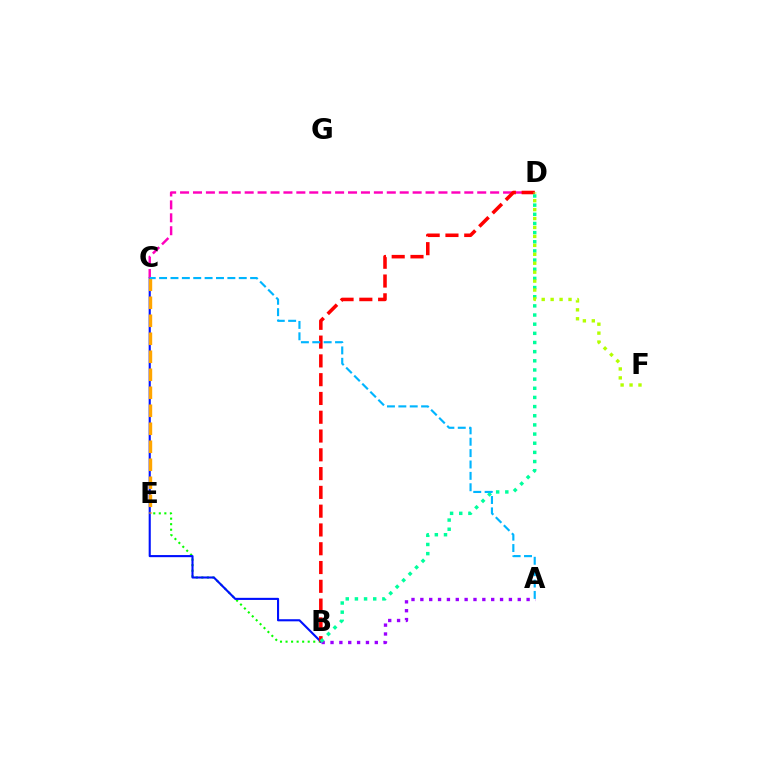{('B', 'E'): [{'color': '#08ff00', 'line_style': 'dotted', 'thickness': 1.51}], ('B', 'C'): [{'color': '#0010ff', 'line_style': 'solid', 'thickness': 1.52}], ('A', 'B'): [{'color': '#9b00ff', 'line_style': 'dotted', 'thickness': 2.41}], ('C', 'D'): [{'color': '#ff00bd', 'line_style': 'dashed', 'thickness': 1.76}], ('C', 'E'): [{'color': '#ffa500', 'line_style': 'dashed', 'thickness': 2.45}], ('B', 'D'): [{'color': '#ff0000', 'line_style': 'dashed', 'thickness': 2.55}, {'color': '#00ff9d', 'line_style': 'dotted', 'thickness': 2.49}], ('A', 'C'): [{'color': '#00b5ff', 'line_style': 'dashed', 'thickness': 1.55}], ('D', 'F'): [{'color': '#b3ff00', 'line_style': 'dotted', 'thickness': 2.43}]}